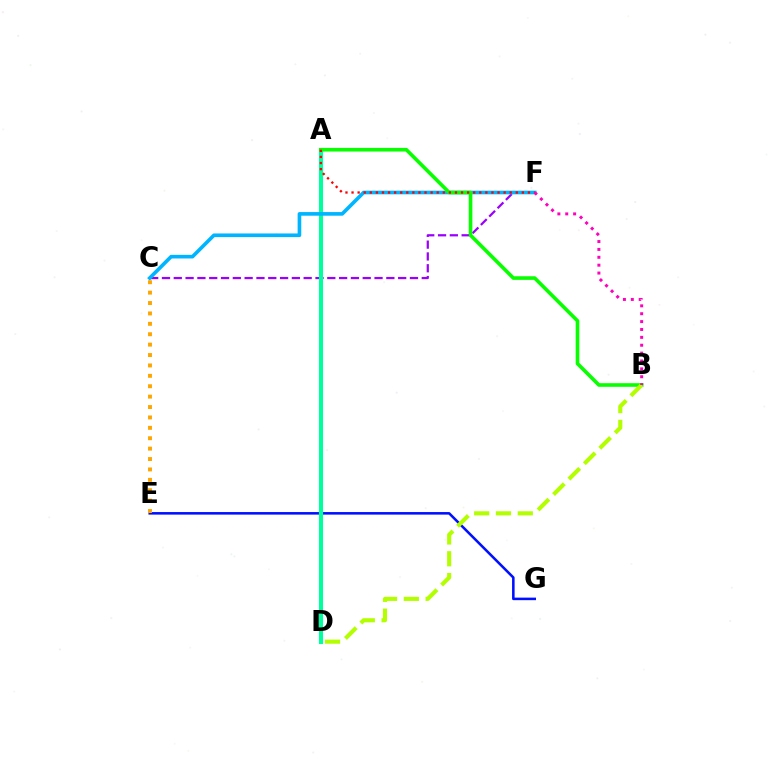{('C', 'F'): [{'color': '#9b00ff', 'line_style': 'dashed', 'thickness': 1.6}, {'color': '#00b5ff', 'line_style': 'solid', 'thickness': 2.62}], ('E', 'G'): [{'color': '#0010ff', 'line_style': 'solid', 'thickness': 1.84}], ('A', 'D'): [{'color': '#00ff9d', 'line_style': 'solid', 'thickness': 2.95}], ('A', 'B'): [{'color': '#08ff00', 'line_style': 'solid', 'thickness': 2.6}], ('B', 'D'): [{'color': '#b3ff00', 'line_style': 'dashed', 'thickness': 2.96}], ('A', 'F'): [{'color': '#ff0000', 'line_style': 'dotted', 'thickness': 1.65}], ('B', 'F'): [{'color': '#ff00bd', 'line_style': 'dotted', 'thickness': 2.14}], ('C', 'E'): [{'color': '#ffa500', 'line_style': 'dotted', 'thickness': 2.83}]}